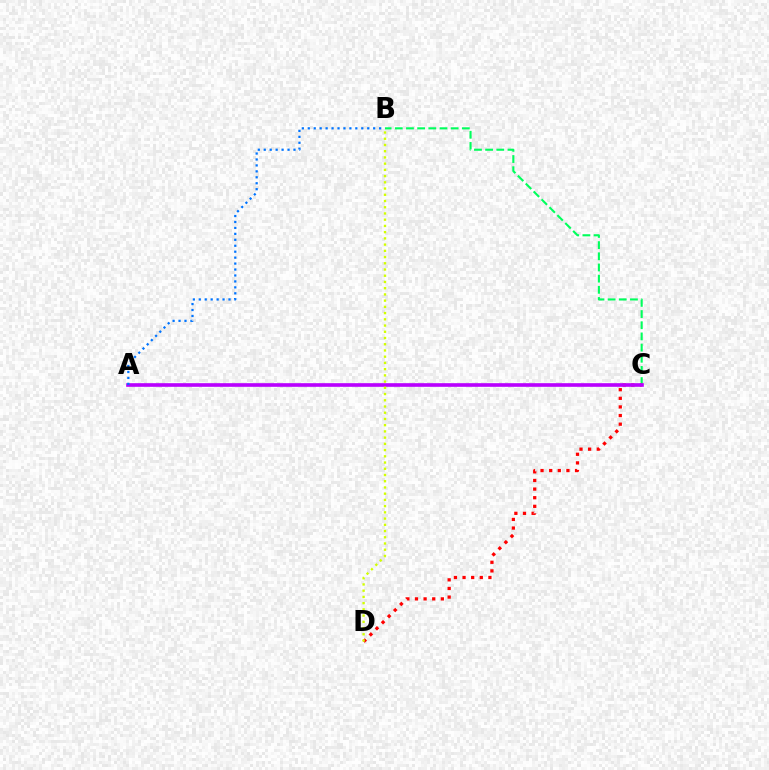{('B', 'C'): [{'color': '#00ff5c', 'line_style': 'dashed', 'thickness': 1.52}], ('C', 'D'): [{'color': '#ff0000', 'line_style': 'dotted', 'thickness': 2.34}], ('A', 'C'): [{'color': '#b900ff', 'line_style': 'solid', 'thickness': 2.62}], ('B', 'D'): [{'color': '#d1ff00', 'line_style': 'dotted', 'thickness': 1.69}], ('A', 'B'): [{'color': '#0074ff', 'line_style': 'dotted', 'thickness': 1.62}]}